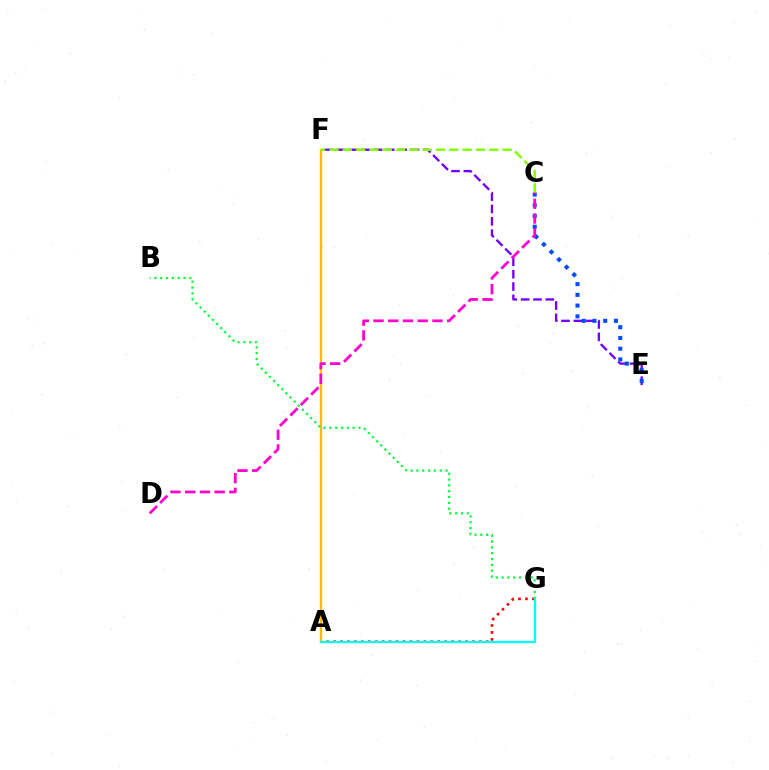{('A', 'G'): [{'color': '#ff0000', 'line_style': 'dotted', 'thickness': 1.89}, {'color': '#00fff6', 'line_style': 'solid', 'thickness': 1.64}], ('E', 'F'): [{'color': '#7200ff', 'line_style': 'dashed', 'thickness': 1.68}], ('C', 'E'): [{'color': '#004bff', 'line_style': 'dotted', 'thickness': 2.92}], ('A', 'F'): [{'color': '#ffbd00', 'line_style': 'solid', 'thickness': 1.67}], ('B', 'G'): [{'color': '#00ff39', 'line_style': 'dotted', 'thickness': 1.58}], ('C', 'D'): [{'color': '#ff00cf', 'line_style': 'dashed', 'thickness': 2.0}], ('C', 'F'): [{'color': '#84ff00', 'line_style': 'dashed', 'thickness': 1.81}]}